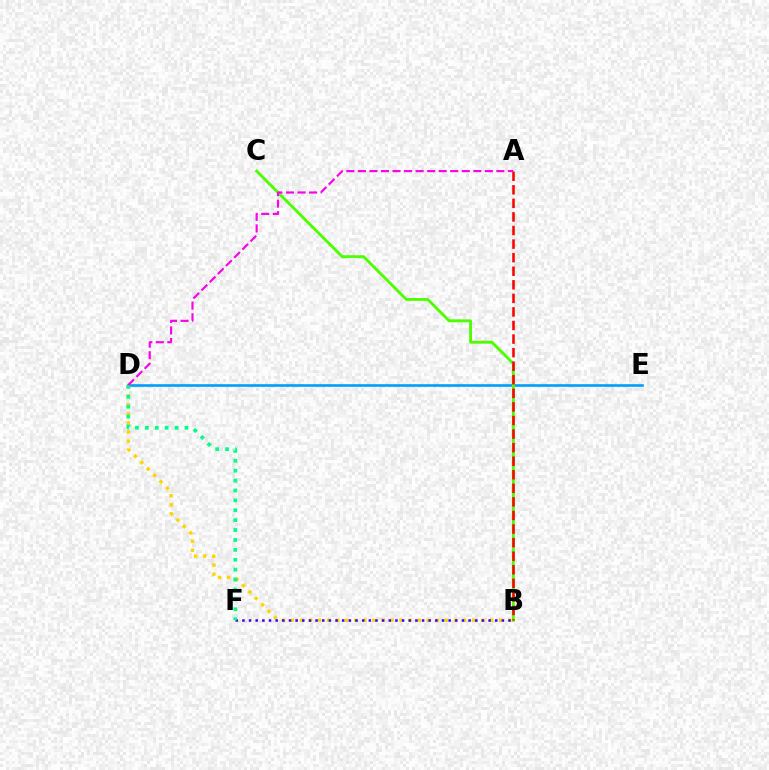{('D', 'E'): [{'color': '#009eff', 'line_style': 'solid', 'thickness': 1.89}], ('B', 'D'): [{'color': '#ffd500', 'line_style': 'dotted', 'thickness': 2.46}], ('B', 'F'): [{'color': '#3700ff', 'line_style': 'dotted', 'thickness': 1.81}], ('B', 'C'): [{'color': '#4fff00', 'line_style': 'solid', 'thickness': 2.07}], ('D', 'F'): [{'color': '#00ff86', 'line_style': 'dotted', 'thickness': 2.69}], ('A', 'B'): [{'color': '#ff0000', 'line_style': 'dashed', 'thickness': 1.84}], ('A', 'D'): [{'color': '#ff00ed', 'line_style': 'dashed', 'thickness': 1.57}]}